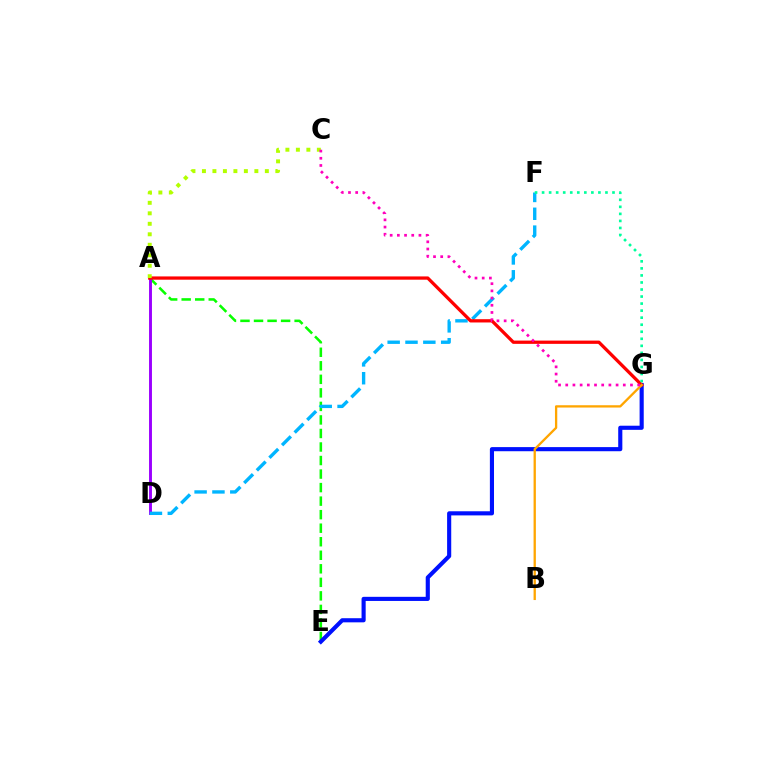{('A', 'E'): [{'color': '#08ff00', 'line_style': 'dashed', 'thickness': 1.84}], ('A', 'D'): [{'color': '#9b00ff', 'line_style': 'solid', 'thickness': 2.1}], ('D', 'F'): [{'color': '#00b5ff', 'line_style': 'dashed', 'thickness': 2.42}], ('E', 'G'): [{'color': '#0010ff', 'line_style': 'solid', 'thickness': 2.97}], ('A', 'G'): [{'color': '#ff0000', 'line_style': 'solid', 'thickness': 2.35}], ('B', 'G'): [{'color': '#ffa500', 'line_style': 'solid', 'thickness': 1.66}], ('A', 'C'): [{'color': '#b3ff00', 'line_style': 'dotted', 'thickness': 2.85}], ('F', 'G'): [{'color': '#00ff9d', 'line_style': 'dotted', 'thickness': 1.91}], ('C', 'G'): [{'color': '#ff00bd', 'line_style': 'dotted', 'thickness': 1.95}]}